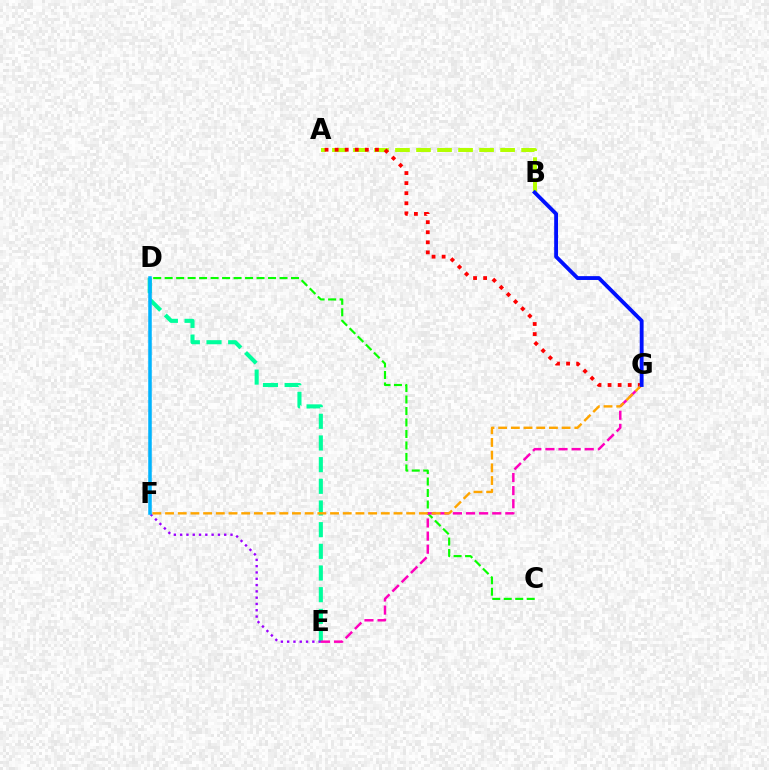{('C', 'D'): [{'color': '#08ff00', 'line_style': 'dashed', 'thickness': 1.56}], ('D', 'E'): [{'color': '#00ff9d', 'line_style': 'dashed', 'thickness': 2.94}], ('A', 'B'): [{'color': '#b3ff00', 'line_style': 'dashed', 'thickness': 2.86}], ('A', 'G'): [{'color': '#ff0000', 'line_style': 'dotted', 'thickness': 2.74}], ('E', 'G'): [{'color': '#ff00bd', 'line_style': 'dashed', 'thickness': 1.78}], ('E', 'F'): [{'color': '#9b00ff', 'line_style': 'dotted', 'thickness': 1.71}], ('D', 'F'): [{'color': '#00b5ff', 'line_style': 'solid', 'thickness': 2.54}], ('F', 'G'): [{'color': '#ffa500', 'line_style': 'dashed', 'thickness': 1.72}], ('B', 'G'): [{'color': '#0010ff', 'line_style': 'solid', 'thickness': 2.77}]}